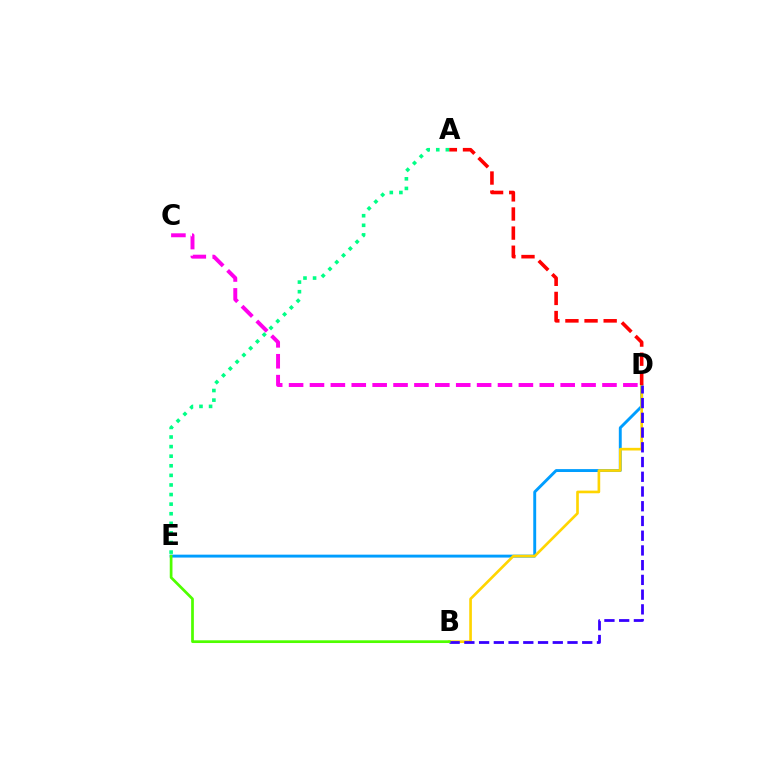{('D', 'E'): [{'color': '#009eff', 'line_style': 'solid', 'thickness': 2.09}], ('B', 'D'): [{'color': '#ffd500', 'line_style': 'solid', 'thickness': 1.91}, {'color': '#3700ff', 'line_style': 'dashed', 'thickness': 2.0}], ('A', 'D'): [{'color': '#ff0000', 'line_style': 'dashed', 'thickness': 2.6}], ('A', 'E'): [{'color': '#00ff86', 'line_style': 'dotted', 'thickness': 2.61}], ('B', 'E'): [{'color': '#4fff00', 'line_style': 'solid', 'thickness': 1.96}], ('C', 'D'): [{'color': '#ff00ed', 'line_style': 'dashed', 'thickness': 2.84}]}